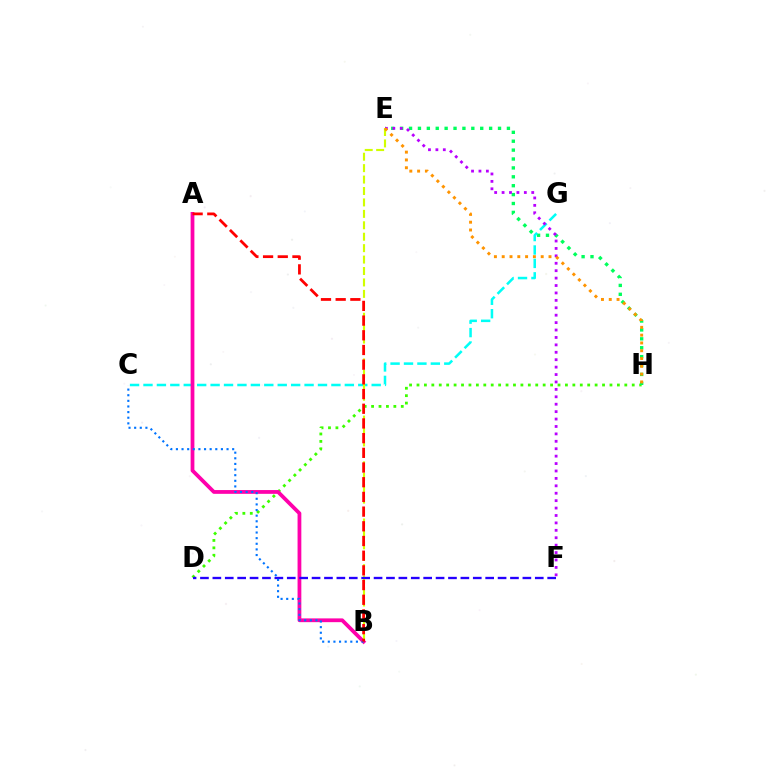{('D', 'H'): [{'color': '#3dff00', 'line_style': 'dotted', 'thickness': 2.02}], ('E', 'H'): [{'color': '#00ff5c', 'line_style': 'dotted', 'thickness': 2.42}, {'color': '#ff9400', 'line_style': 'dotted', 'thickness': 2.12}], ('C', 'G'): [{'color': '#00fff6', 'line_style': 'dashed', 'thickness': 1.82}], ('A', 'B'): [{'color': '#ff00ac', 'line_style': 'solid', 'thickness': 2.72}, {'color': '#ff0000', 'line_style': 'dashed', 'thickness': 2.0}], ('B', 'E'): [{'color': '#d1ff00', 'line_style': 'dashed', 'thickness': 1.55}], ('D', 'F'): [{'color': '#2500ff', 'line_style': 'dashed', 'thickness': 1.68}], ('E', 'F'): [{'color': '#b900ff', 'line_style': 'dotted', 'thickness': 2.02}], ('B', 'C'): [{'color': '#0074ff', 'line_style': 'dotted', 'thickness': 1.53}]}